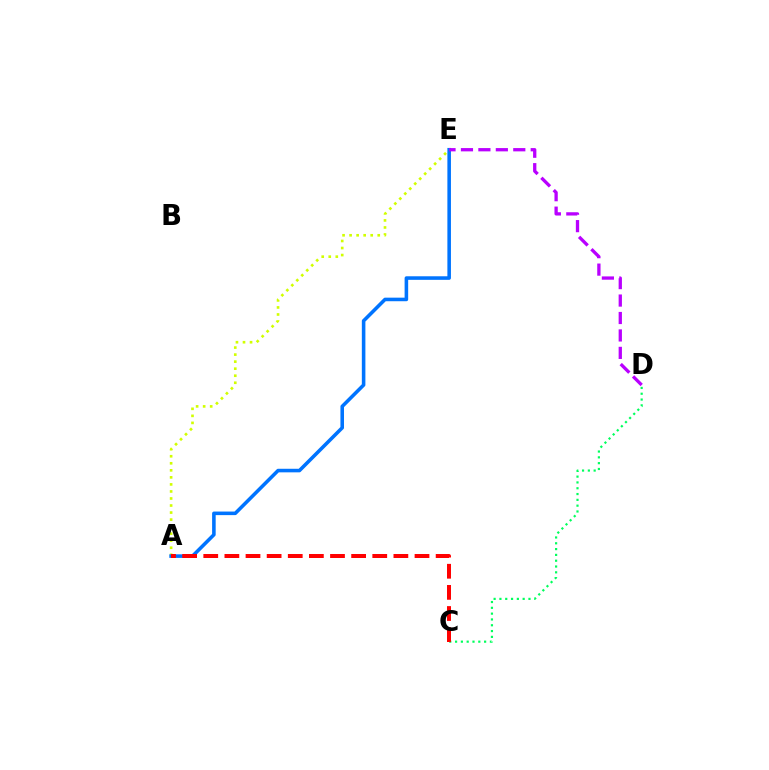{('A', 'E'): [{'color': '#d1ff00', 'line_style': 'dotted', 'thickness': 1.91}, {'color': '#0074ff', 'line_style': 'solid', 'thickness': 2.57}], ('C', 'D'): [{'color': '#00ff5c', 'line_style': 'dotted', 'thickness': 1.58}], ('A', 'C'): [{'color': '#ff0000', 'line_style': 'dashed', 'thickness': 2.87}], ('D', 'E'): [{'color': '#b900ff', 'line_style': 'dashed', 'thickness': 2.37}]}